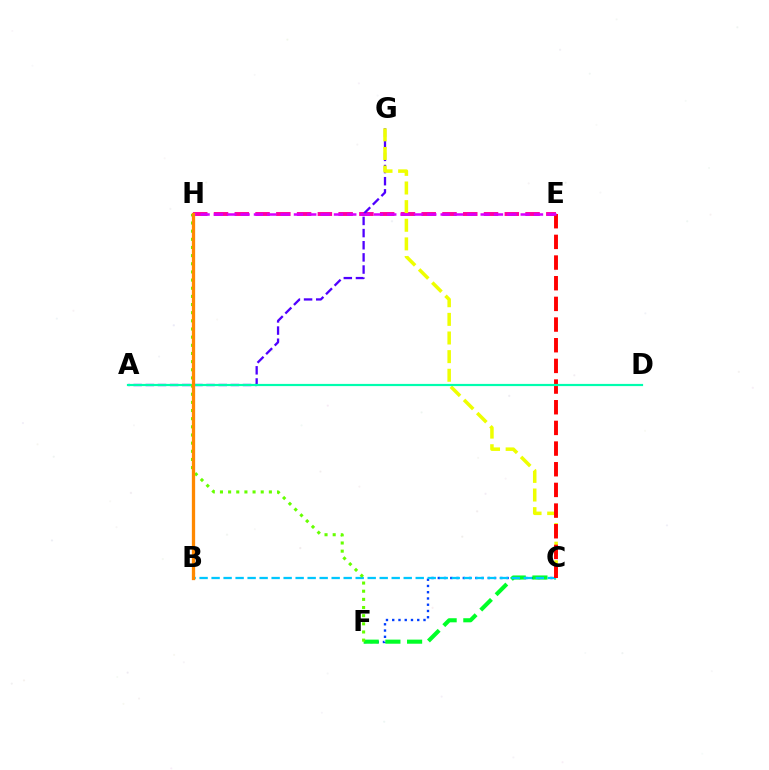{('E', 'H'): [{'color': '#ff00a0', 'line_style': 'dashed', 'thickness': 2.82}, {'color': '#d600ff', 'line_style': 'dashed', 'thickness': 1.81}], ('A', 'G'): [{'color': '#4f00ff', 'line_style': 'dashed', 'thickness': 1.65}], ('C', 'F'): [{'color': '#003fff', 'line_style': 'dotted', 'thickness': 1.7}, {'color': '#00ff27', 'line_style': 'dashed', 'thickness': 2.95}], ('C', 'G'): [{'color': '#eeff00', 'line_style': 'dashed', 'thickness': 2.53}], ('B', 'C'): [{'color': '#00c7ff', 'line_style': 'dashed', 'thickness': 1.63}], ('C', 'E'): [{'color': '#ff0000', 'line_style': 'dashed', 'thickness': 2.81}], ('A', 'D'): [{'color': '#00ffaf', 'line_style': 'solid', 'thickness': 1.58}], ('F', 'H'): [{'color': '#66ff00', 'line_style': 'dotted', 'thickness': 2.22}], ('B', 'H'): [{'color': '#ff8800', 'line_style': 'solid', 'thickness': 2.37}]}